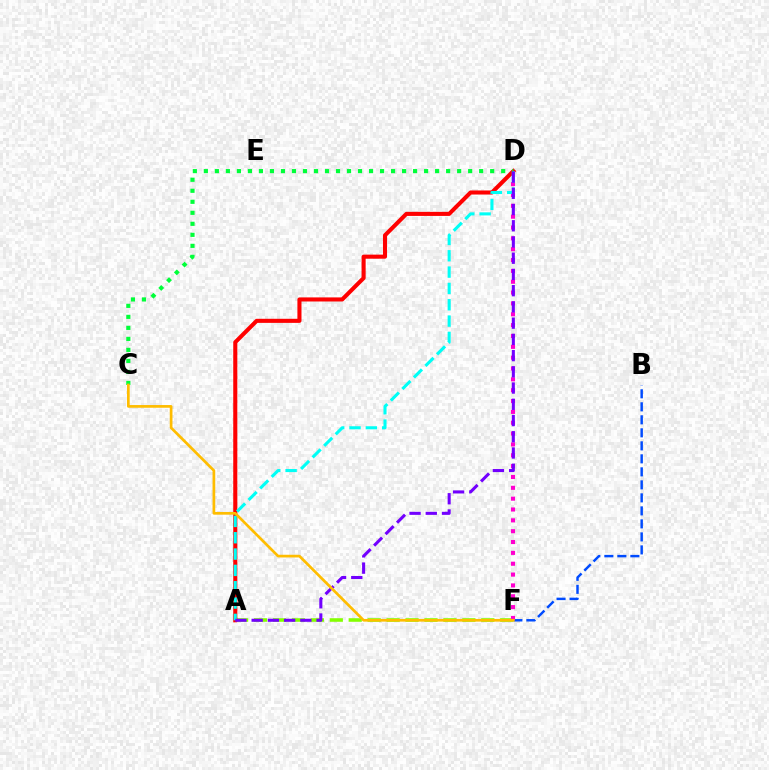{('B', 'F'): [{'color': '#004bff', 'line_style': 'dashed', 'thickness': 1.77}], ('A', 'F'): [{'color': '#84ff00', 'line_style': 'dashed', 'thickness': 2.57}], ('D', 'F'): [{'color': '#ff00cf', 'line_style': 'dotted', 'thickness': 2.95}], ('A', 'D'): [{'color': '#ff0000', 'line_style': 'solid', 'thickness': 2.94}, {'color': '#00fff6', 'line_style': 'dashed', 'thickness': 2.22}, {'color': '#7200ff', 'line_style': 'dashed', 'thickness': 2.21}], ('C', 'D'): [{'color': '#00ff39', 'line_style': 'dotted', 'thickness': 2.99}], ('C', 'F'): [{'color': '#ffbd00', 'line_style': 'solid', 'thickness': 1.94}]}